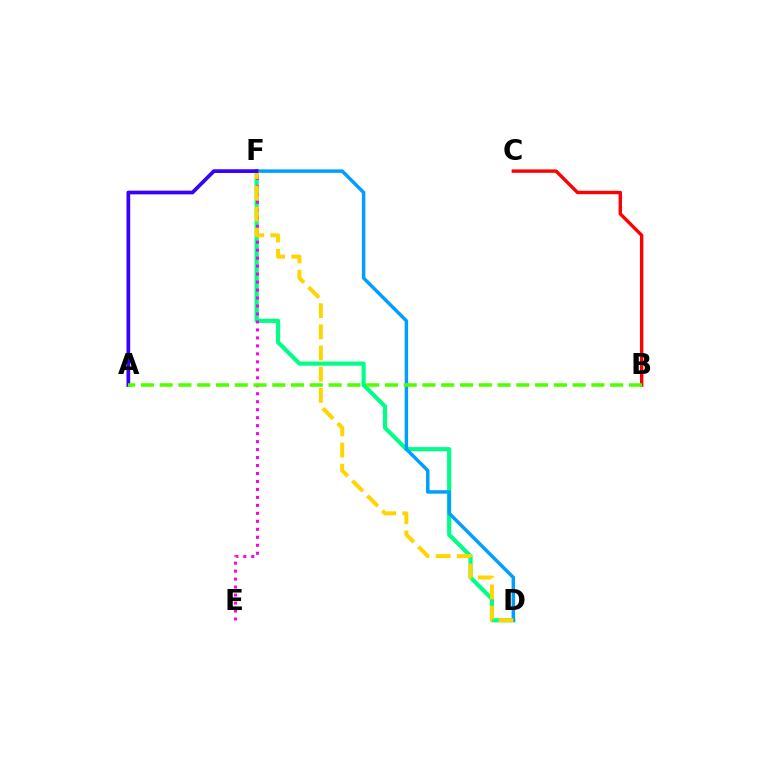{('D', 'F'): [{'color': '#00ff86', 'line_style': 'solid', 'thickness': 2.98}, {'color': '#009eff', 'line_style': 'solid', 'thickness': 2.49}, {'color': '#ffd500', 'line_style': 'dashed', 'thickness': 2.88}], ('B', 'C'): [{'color': '#ff0000', 'line_style': 'solid', 'thickness': 2.45}], ('E', 'F'): [{'color': '#ff00ed', 'line_style': 'dotted', 'thickness': 2.17}], ('A', 'F'): [{'color': '#3700ff', 'line_style': 'solid', 'thickness': 2.67}], ('A', 'B'): [{'color': '#4fff00', 'line_style': 'dashed', 'thickness': 2.55}]}